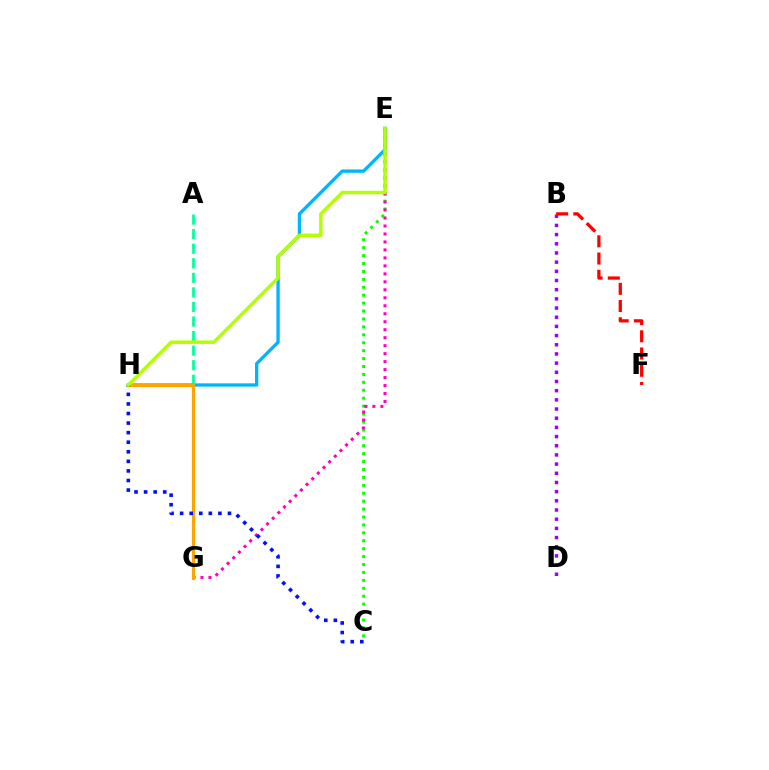{('C', 'E'): [{'color': '#08ff00', 'line_style': 'dotted', 'thickness': 2.15}], ('E', 'G'): [{'color': '#ff00bd', 'line_style': 'dotted', 'thickness': 2.17}], ('E', 'H'): [{'color': '#00b5ff', 'line_style': 'solid', 'thickness': 2.38}, {'color': '#b3ff00', 'line_style': 'solid', 'thickness': 2.49}], ('A', 'G'): [{'color': '#00ff9d', 'line_style': 'dashed', 'thickness': 1.98}], ('G', 'H'): [{'color': '#ffa500', 'line_style': 'solid', 'thickness': 2.24}], ('C', 'H'): [{'color': '#0010ff', 'line_style': 'dotted', 'thickness': 2.6}], ('B', 'D'): [{'color': '#9b00ff', 'line_style': 'dotted', 'thickness': 2.49}], ('B', 'F'): [{'color': '#ff0000', 'line_style': 'dashed', 'thickness': 2.34}]}